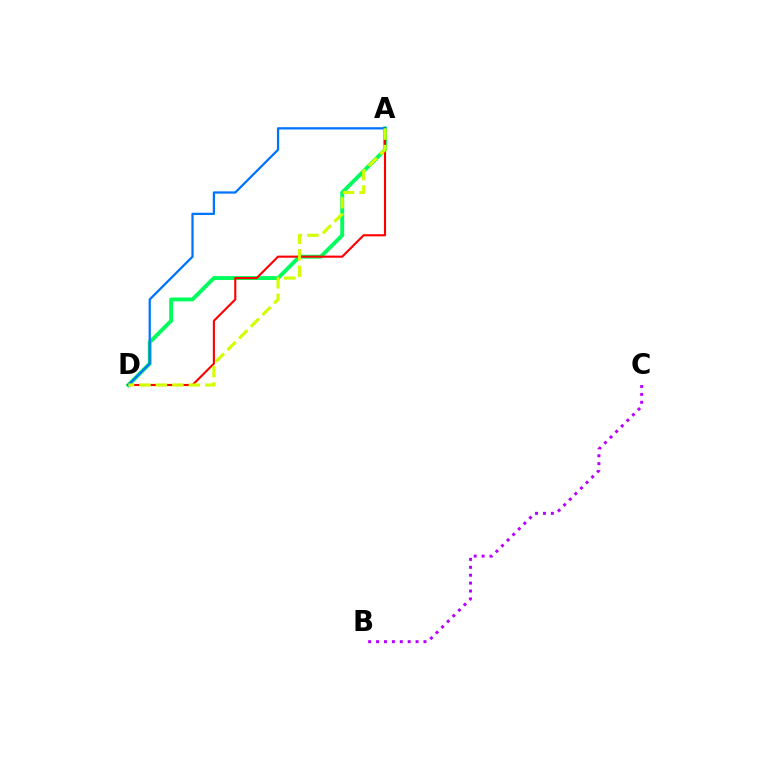{('B', 'C'): [{'color': '#b900ff', 'line_style': 'dotted', 'thickness': 2.15}], ('A', 'D'): [{'color': '#00ff5c', 'line_style': 'solid', 'thickness': 2.81}, {'color': '#ff0000', 'line_style': 'solid', 'thickness': 1.53}, {'color': '#0074ff', 'line_style': 'solid', 'thickness': 1.64}, {'color': '#d1ff00', 'line_style': 'dashed', 'thickness': 2.24}]}